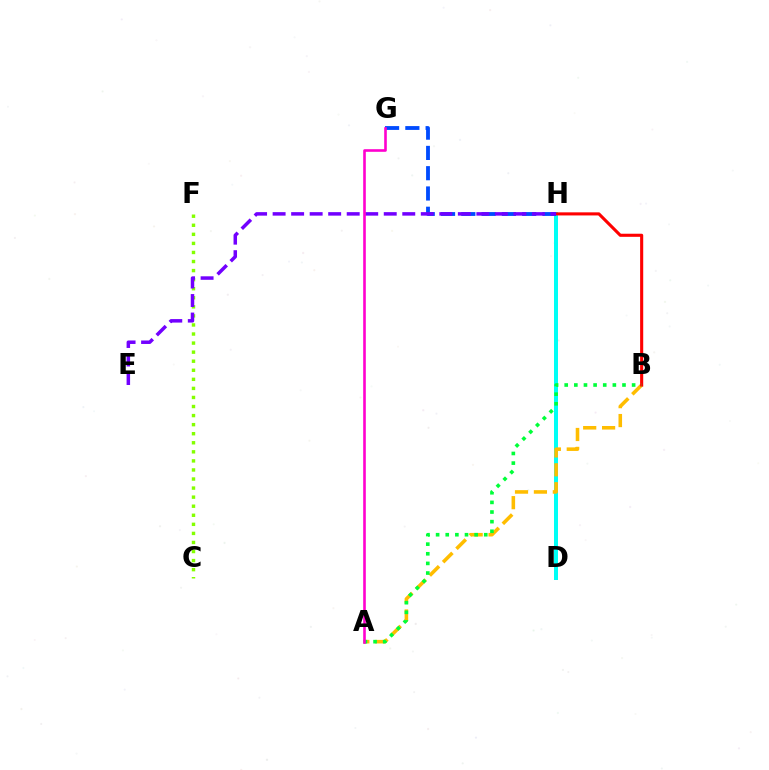{('D', 'H'): [{'color': '#00fff6', 'line_style': 'solid', 'thickness': 2.88}], ('A', 'B'): [{'color': '#ffbd00', 'line_style': 'dashed', 'thickness': 2.57}, {'color': '#00ff39', 'line_style': 'dotted', 'thickness': 2.62}], ('B', 'H'): [{'color': '#ff0000', 'line_style': 'solid', 'thickness': 2.23}], ('C', 'F'): [{'color': '#84ff00', 'line_style': 'dotted', 'thickness': 2.46}], ('G', 'H'): [{'color': '#004bff', 'line_style': 'dashed', 'thickness': 2.76}], ('E', 'H'): [{'color': '#7200ff', 'line_style': 'dashed', 'thickness': 2.52}], ('A', 'G'): [{'color': '#ff00cf', 'line_style': 'solid', 'thickness': 1.89}]}